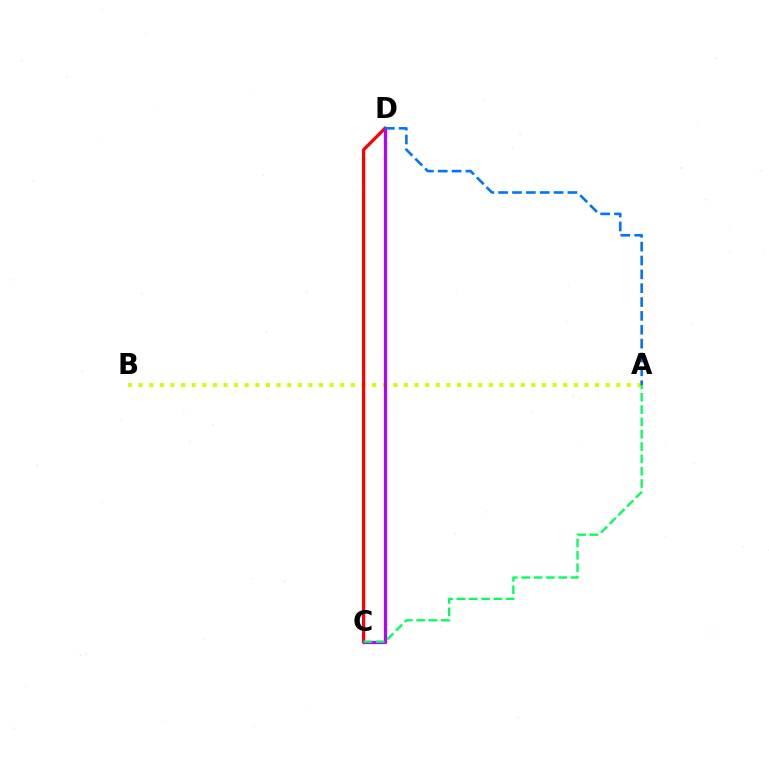{('A', 'B'): [{'color': '#d1ff00', 'line_style': 'dotted', 'thickness': 2.88}], ('C', 'D'): [{'color': '#ff0000', 'line_style': 'solid', 'thickness': 2.33}, {'color': '#b900ff', 'line_style': 'solid', 'thickness': 2.32}], ('A', 'C'): [{'color': '#00ff5c', 'line_style': 'dashed', 'thickness': 1.67}], ('A', 'D'): [{'color': '#0074ff', 'line_style': 'dashed', 'thickness': 1.88}]}